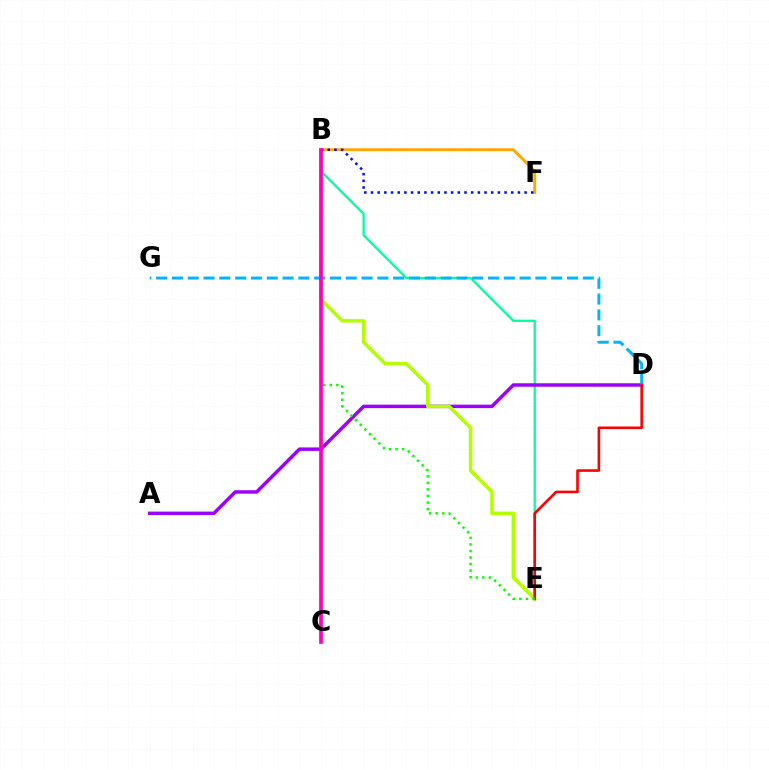{('B', 'E'): [{'color': '#00ff9d', 'line_style': 'solid', 'thickness': 1.64}, {'color': '#b3ff00', 'line_style': 'solid', 'thickness': 2.52}, {'color': '#08ff00', 'line_style': 'dotted', 'thickness': 1.78}], ('A', 'D'): [{'color': '#9b00ff', 'line_style': 'solid', 'thickness': 2.5}], ('D', 'G'): [{'color': '#00b5ff', 'line_style': 'dashed', 'thickness': 2.15}], ('B', 'F'): [{'color': '#ffa500', 'line_style': 'solid', 'thickness': 2.07}, {'color': '#0010ff', 'line_style': 'dotted', 'thickness': 1.81}], ('D', 'E'): [{'color': '#ff0000', 'line_style': 'solid', 'thickness': 1.87}], ('B', 'C'): [{'color': '#ff00bd', 'line_style': 'solid', 'thickness': 2.66}]}